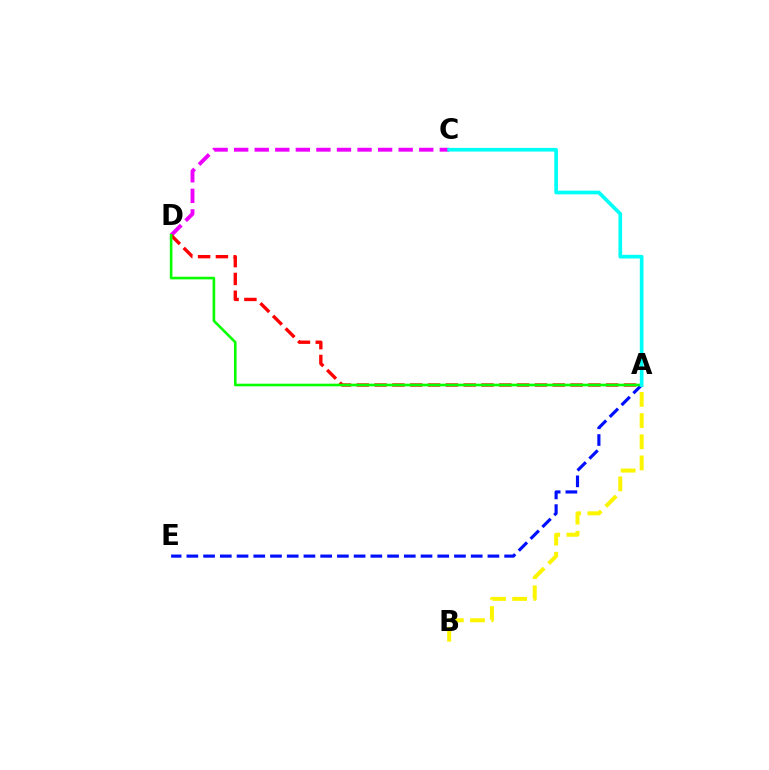{('A', 'B'): [{'color': '#fcf500', 'line_style': 'dashed', 'thickness': 2.88}], ('C', 'D'): [{'color': '#ee00ff', 'line_style': 'dashed', 'thickness': 2.79}], ('A', 'E'): [{'color': '#0010ff', 'line_style': 'dashed', 'thickness': 2.27}], ('A', 'D'): [{'color': '#ff0000', 'line_style': 'dashed', 'thickness': 2.42}, {'color': '#08ff00', 'line_style': 'solid', 'thickness': 1.88}], ('A', 'C'): [{'color': '#00fff6', 'line_style': 'solid', 'thickness': 2.64}]}